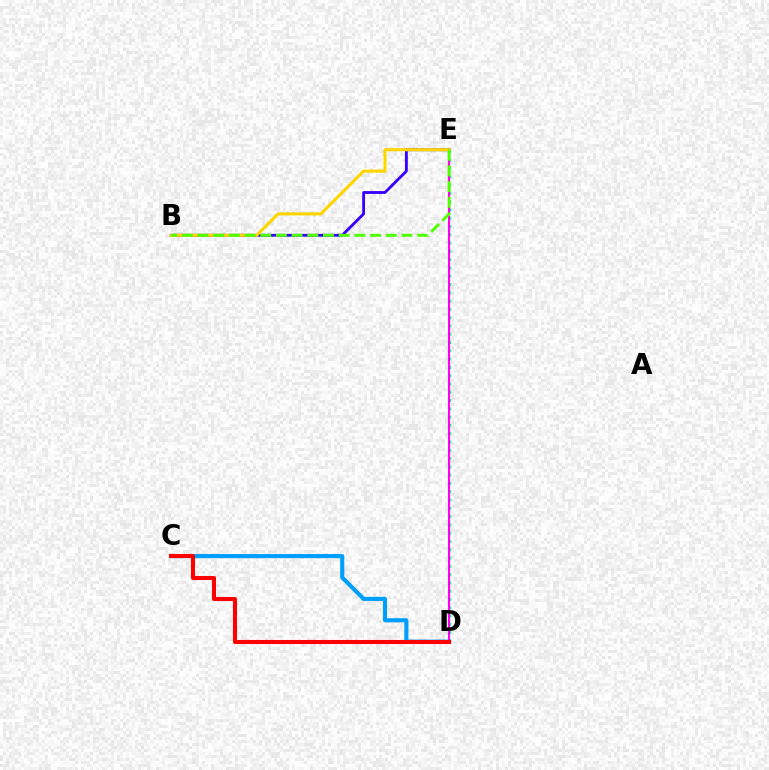{('C', 'D'): [{'color': '#009eff', 'line_style': 'solid', 'thickness': 2.97}, {'color': '#ff0000', 'line_style': 'solid', 'thickness': 2.92}], ('D', 'E'): [{'color': '#00ff86', 'line_style': 'dotted', 'thickness': 2.25}, {'color': '#ff00ed', 'line_style': 'solid', 'thickness': 1.51}], ('B', 'E'): [{'color': '#3700ff', 'line_style': 'solid', 'thickness': 2.04}, {'color': '#ffd500', 'line_style': 'solid', 'thickness': 2.23}, {'color': '#4fff00', 'line_style': 'dashed', 'thickness': 2.13}]}